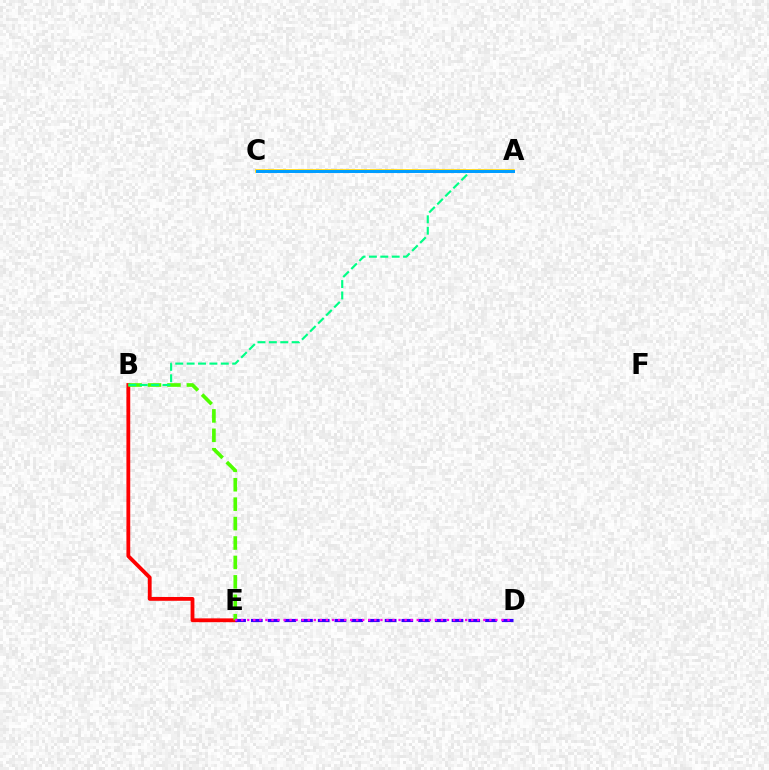{('B', 'E'): [{'color': '#ff0000', 'line_style': 'solid', 'thickness': 2.75}, {'color': '#4fff00', 'line_style': 'dashed', 'thickness': 2.64}], ('A', 'C'): [{'color': '#ffd500', 'line_style': 'solid', 'thickness': 2.61}, {'color': '#009eff', 'line_style': 'solid', 'thickness': 2.17}], ('D', 'E'): [{'color': '#3700ff', 'line_style': 'dashed', 'thickness': 2.27}, {'color': '#ff00ed', 'line_style': 'dotted', 'thickness': 1.64}], ('A', 'B'): [{'color': '#00ff86', 'line_style': 'dashed', 'thickness': 1.55}]}